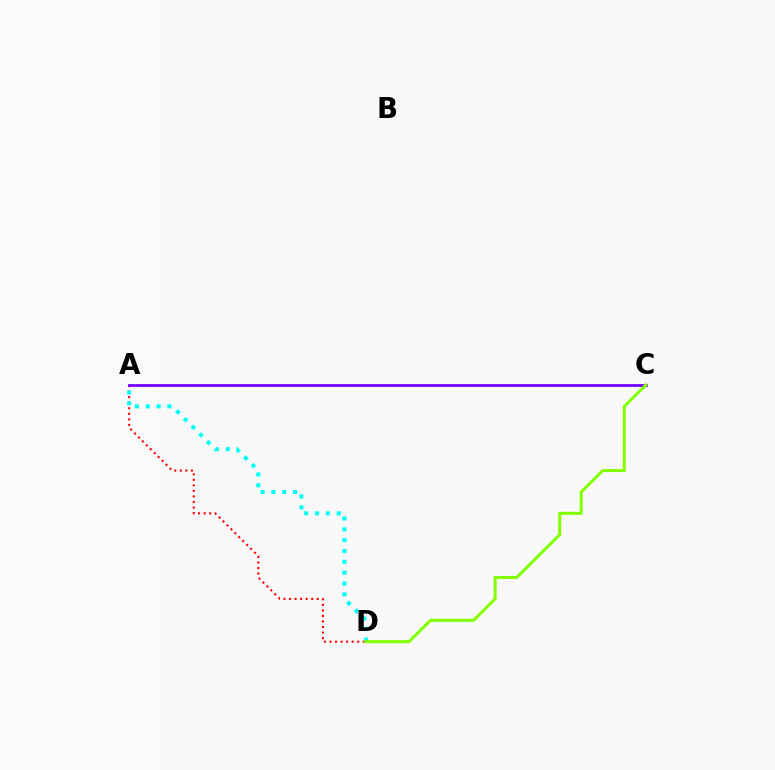{('A', 'D'): [{'color': '#ff0000', 'line_style': 'dotted', 'thickness': 1.51}, {'color': '#00fff6', 'line_style': 'dotted', 'thickness': 2.95}], ('A', 'C'): [{'color': '#7200ff', 'line_style': 'solid', 'thickness': 1.99}], ('C', 'D'): [{'color': '#84ff00', 'line_style': 'solid', 'thickness': 2.2}]}